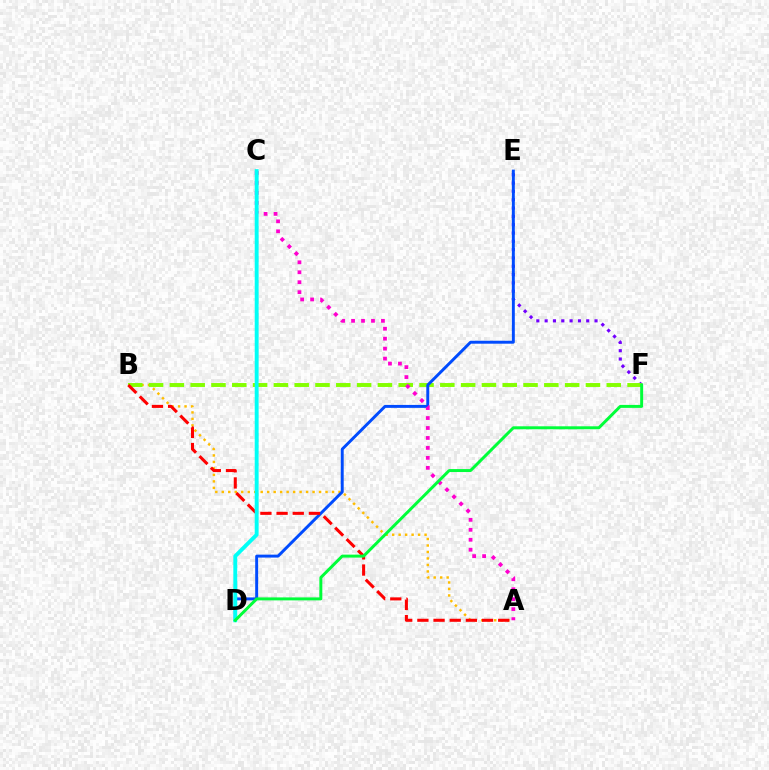{('E', 'F'): [{'color': '#7200ff', 'line_style': 'dotted', 'thickness': 2.26}], ('A', 'B'): [{'color': '#ffbd00', 'line_style': 'dotted', 'thickness': 1.76}, {'color': '#ff0000', 'line_style': 'dashed', 'thickness': 2.2}], ('B', 'F'): [{'color': '#84ff00', 'line_style': 'dashed', 'thickness': 2.83}], ('D', 'E'): [{'color': '#004bff', 'line_style': 'solid', 'thickness': 2.12}], ('A', 'C'): [{'color': '#ff00cf', 'line_style': 'dotted', 'thickness': 2.71}], ('C', 'D'): [{'color': '#00fff6', 'line_style': 'solid', 'thickness': 2.8}], ('D', 'F'): [{'color': '#00ff39', 'line_style': 'solid', 'thickness': 2.13}]}